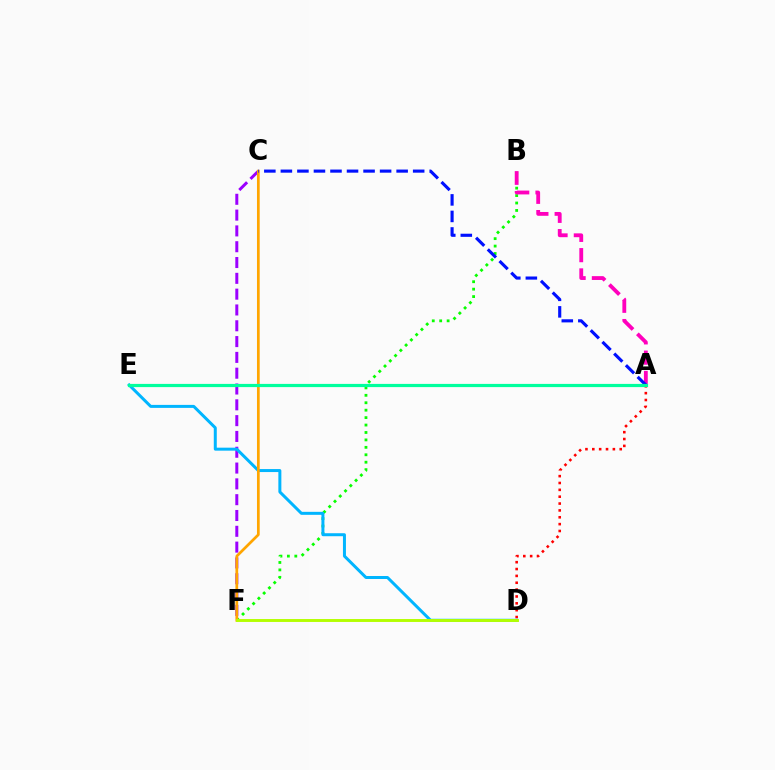{('C', 'F'): [{'color': '#9b00ff', 'line_style': 'dashed', 'thickness': 2.15}, {'color': '#ffa500', 'line_style': 'solid', 'thickness': 1.96}], ('A', 'D'): [{'color': '#ff0000', 'line_style': 'dotted', 'thickness': 1.86}], ('B', 'F'): [{'color': '#08ff00', 'line_style': 'dotted', 'thickness': 2.02}], ('D', 'E'): [{'color': '#00b5ff', 'line_style': 'solid', 'thickness': 2.15}], ('A', 'B'): [{'color': '#ff00bd', 'line_style': 'dashed', 'thickness': 2.75}], ('D', 'F'): [{'color': '#b3ff00', 'line_style': 'solid', 'thickness': 2.1}], ('A', 'C'): [{'color': '#0010ff', 'line_style': 'dashed', 'thickness': 2.25}], ('A', 'E'): [{'color': '#00ff9d', 'line_style': 'solid', 'thickness': 2.31}]}